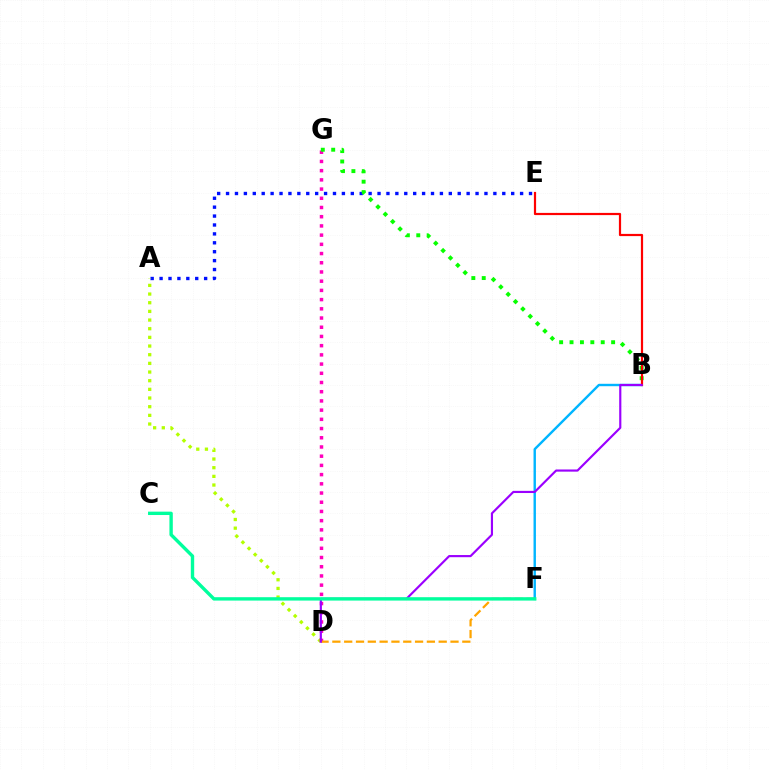{('A', 'E'): [{'color': '#0010ff', 'line_style': 'dotted', 'thickness': 2.42}], ('B', 'F'): [{'color': '#00b5ff', 'line_style': 'solid', 'thickness': 1.73}], ('A', 'D'): [{'color': '#b3ff00', 'line_style': 'dotted', 'thickness': 2.35}], ('D', 'G'): [{'color': '#ff00bd', 'line_style': 'dotted', 'thickness': 2.5}], ('B', 'G'): [{'color': '#08ff00', 'line_style': 'dotted', 'thickness': 2.83}], ('B', 'E'): [{'color': '#ff0000', 'line_style': 'solid', 'thickness': 1.59}], ('D', 'F'): [{'color': '#ffa500', 'line_style': 'dashed', 'thickness': 1.6}], ('B', 'D'): [{'color': '#9b00ff', 'line_style': 'solid', 'thickness': 1.55}], ('C', 'F'): [{'color': '#00ff9d', 'line_style': 'solid', 'thickness': 2.43}]}